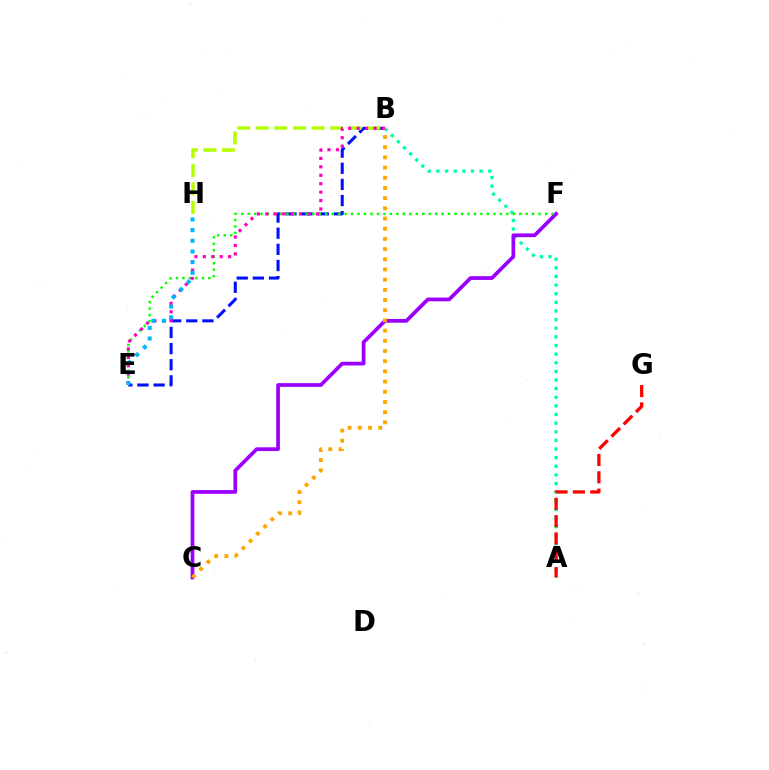{('A', 'B'): [{'color': '#00ff9d', 'line_style': 'dotted', 'thickness': 2.34}], ('C', 'F'): [{'color': '#9b00ff', 'line_style': 'solid', 'thickness': 2.69}], ('B', 'E'): [{'color': '#0010ff', 'line_style': 'dashed', 'thickness': 2.19}, {'color': '#ff00bd', 'line_style': 'dotted', 'thickness': 2.29}], ('B', 'H'): [{'color': '#b3ff00', 'line_style': 'dashed', 'thickness': 2.53}], ('E', 'F'): [{'color': '#08ff00', 'line_style': 'dotted', 'thickness': 1.76}], ('E', 'H'): [{'color': '#00b5ff', 'line_style': 'dotted', 'thickness': 2.9}], ('A', 'G'): [{'color': '#ff0000', 'line_style': 'dashed', 'thickness': 2.35}], ('B', 'C'): [{'color': '#ffa500', 'line_style': 'dotted', 'thickness': 2.77}]}